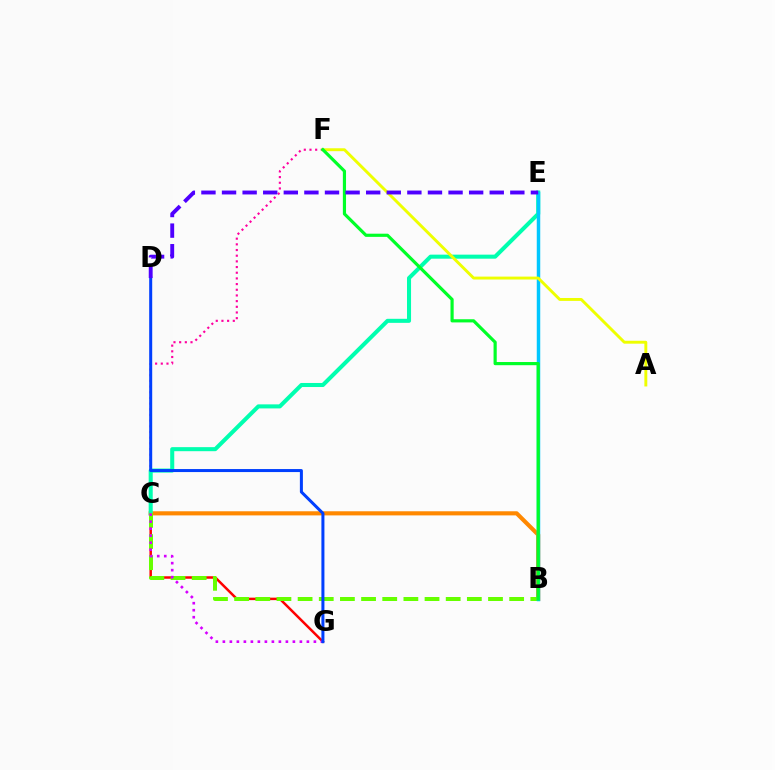{('B', 'C'): [{'color': '#ff8800', 'line_style': 'solid', 'thickness': 2.97}, {'color': '#66ff00', 'line_style': 'dashed', 'thickness': 2.87}], ('C', 'G'): [{'color': '#ff0000', 'line_style': 'solid', 'thickness': 1.79}, {'color': '#d600ff', 'line_style': 'dotted', 'thickness': 1.9}], ('C', 'F'): [{'color': '#ff00a0', 'line_style': 'dotted', 'thickness': 1.54}], ('C', 'E'): [{'color': '#00ffaf', 'line_style': 'solid', 'thickness': 2.91}], ('B', 'E'): [{'color': '#00c7ff', 'line_style': 'solid', 'thickness': 2.5}], ('A', 'F'): [{'color': '#eeff00', 'line_style': 'solid', 'thickness': 2.09}], ('B', 'F'): [{'color': '#00ff27', 'line_style': 'solid', 'thickness': 2.28}], ('D', 'G'): [{'color': '#003fff', 'line_style': 'solid', 'thickness': 2.17}], ('D', 'E'): [{'color': '#4f00ff', 'line_style': 'dashed', 'thickness': 2.8}]}